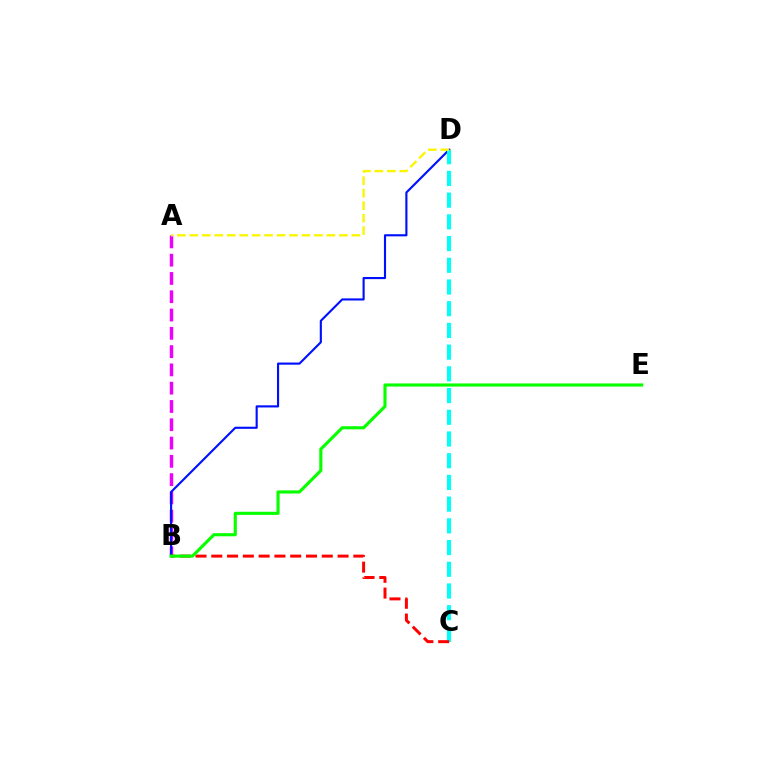{('A', 'B'): [{'color': '#ee00ff', 'line_style': 'dashed', 'thickness': 2.48}], ('B', 'D'): [{'color': '#0010ff', 'line_style': 'solid', 'thickness': 1.54}], ('C', 'D'): [{'color': '#00fff6', 'line_style': 'dashed', 'thickness': 2.95}], ('A', 'D'): [{'color': '#fcf500', 'line_style': 'dashed', 'thickness': 1.69}], ('B', 'C'): [{'color': '#ff0000', 'line_style': 'dashed', 'thickness': 2.14}], ('B', 'E'): [{'color': '#08ff00', 'line_style': 'solid', 'thickness': 2.25}]}